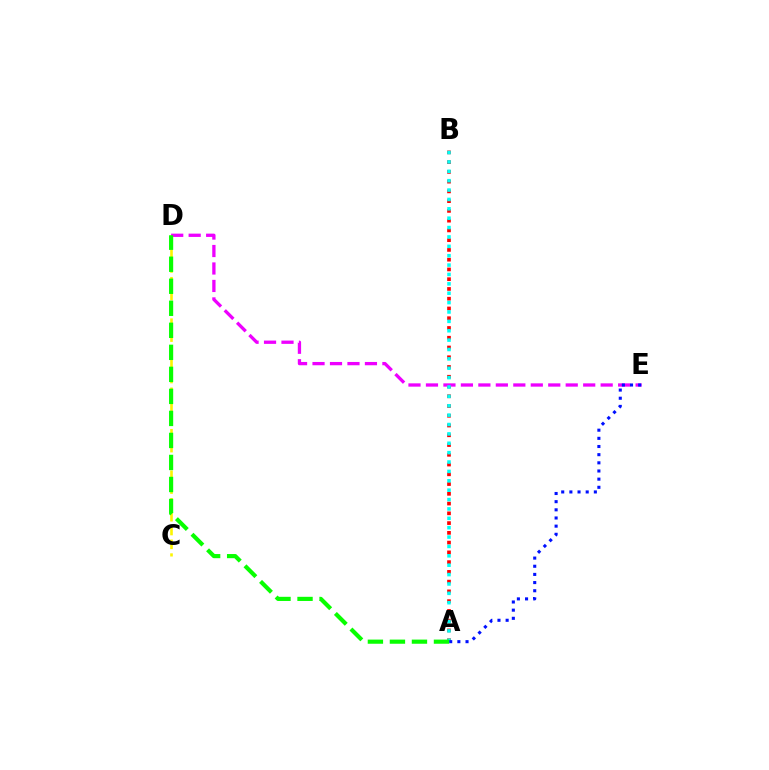{('A', 'B'): [{'color': '#ff0000', 'line_style': 'dotted', 'thickness': 2.65}, {'color': '#00fff6', 'line_style': 'dotted', 'thickness': 2.55}], ('C', 'D'): [{'color': '#fcf500', 'line_style': 'dashed', 'thickness': 1.88}], ('D', 'E'): [{'color': '#ee00ff', 'line_style': 'dashed', 'thickness': 2.37}], ('A', 'E'): [{'color': '#0010ff', 'line_style': 'dotted', 'thickness': 2.22}], ('A', 'D'): [{'color': '#08ff00', 'line_style': 'dashed', 'thickness': 2.99}]}